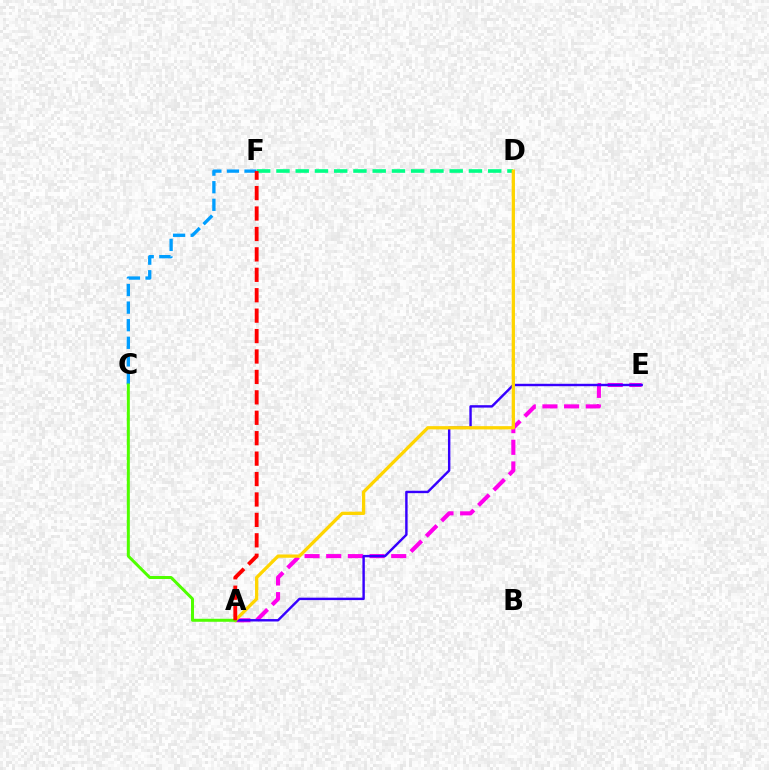{('D', 'F'): [{'color': '#00ff86', 'line_style': 'dashed', 'thickness': 2.61}], ('A', 'E'): [{'color': '#ff00ed', 'line_style': 'dashed', 'thickness': 2.94}, {'color': '#3700ff', 'line_style': 'solid', 'thickness': 1.74}], ('C', 'F'): [{'color': '#009eff', 'line_style': 'dashed', 'thickness': 2.39}], ('A', 'D'): [{'color': '#ffd500', 'line_style': 'solid', 'thickness': 2.36}], ('A', 'C'): [{'color': '#4fff00', 'line_style': 'solid', 'thickness': 2.15}], ('A', 'F'): [{'color': '#ff0000', 'line_style': 'dashed', 'thickness': 2.77}]}